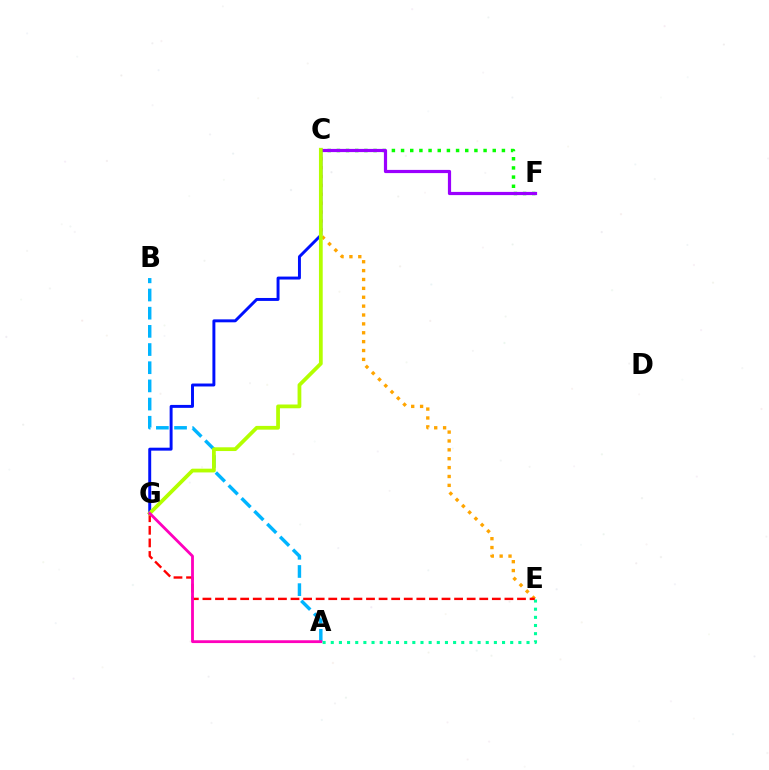{('A', 'E'): [{'color': '#00ff9d', 'line_style': 'dotted', 'thickness': 2.22}], ('A', 'B'): [{'color': '#00b5ff', 'line_style': 'dashed', 'thickness': 2.47}], ('C', 'E'): [{'color': '#ffa500', 'line_style': 'dotted', 'thickness': 2.41}], ('C', 'F'): [{'color': '#08ff00', 'line_style': 'dotted', 'thickness': 2.49}, {'color': '#9b00ff', 'line_style': 'solid', 'thickness': 2.3}], ('E', 'G'): [{'color': '#ff0000', 'line_style': 'dashed', 'thickness': 1.71}], ('C', 'G'): [{'color': '#0010ff', 'line_style': 'solid', 'thickness': 2.12}, {'color': '#b3ff00', 'line_style': 'solid', 'thickness': 2.71}], ('A', 'G'): [{'color': '#ff00bd', 'line_style': 'solid', 'thickness': 2.03}]}